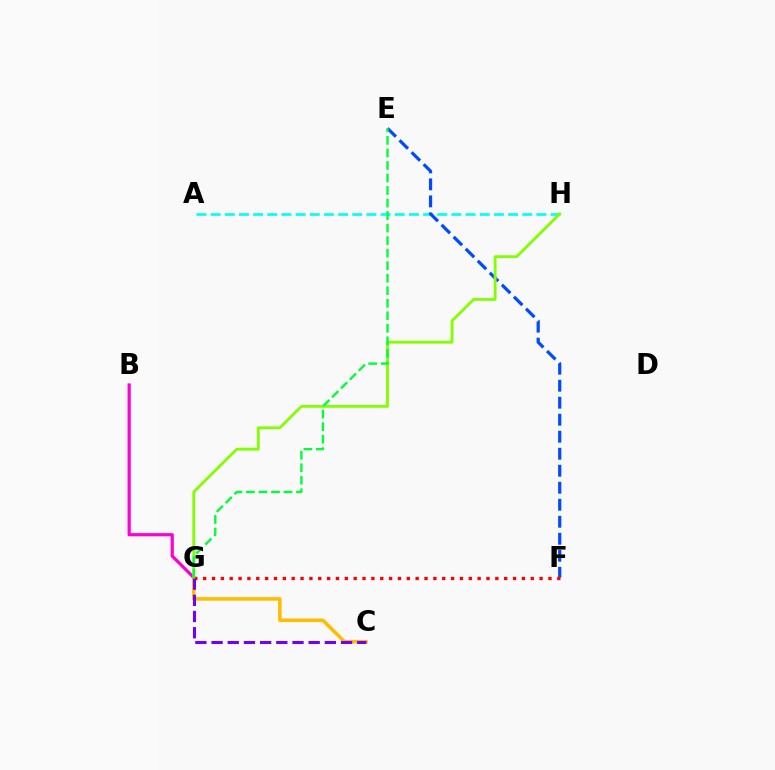{('C', 'G'): [{'color': '#ffbd00', 'line_style': 'solid', 'thickness': 2.56}, {'color': '#7200ff', 'line_style': 'dashed', 'thickness': 2.2}], ('B', 'G'): [{'color': '#ff00cf', 'line_style': 'solid', 'thickness': 2.32}], ('A', 'H'): [{'color': '#00fff6', 'line_style': 'dashed', 'thickness': 1.92}], ('E', 'F'): [{'color': '#004bff', 'line_style': 'dashed', 'thickness': 2.31}], ('F', 'G'): [{'color': '#ff0000', 'line_style': 'dotted', 'thickness': 2.41}], ('G', 'H'): [{'color': '#84ff00', 'line_style': 'solid', 'thickness': 2.02}], ('E', 'G'): [{'color': '#00ff39', 'line_style': 'dashed', 'thickness': 1.7}]}